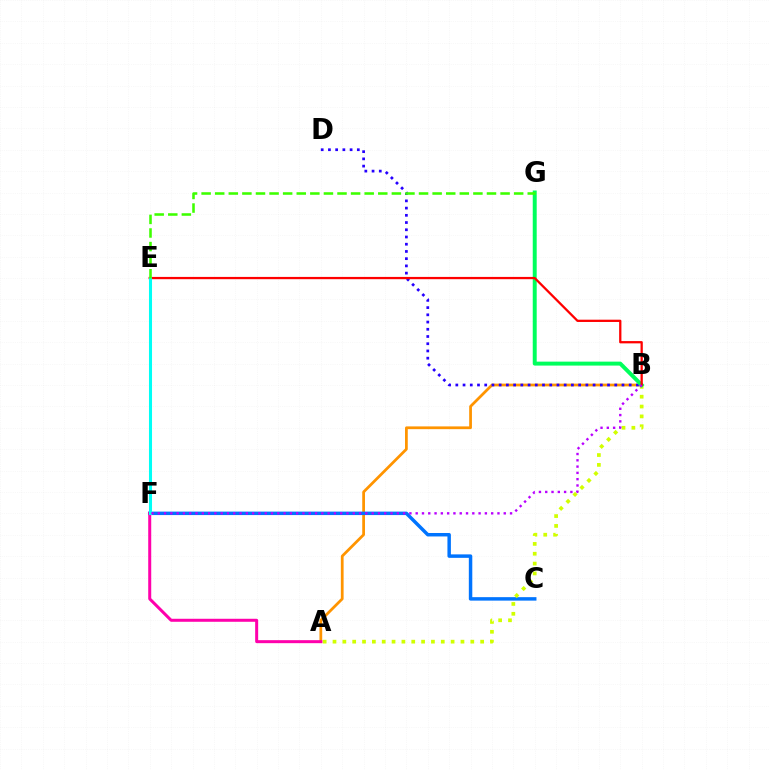{('A', 'B'): [{'color': '#ff9400', 'line_style': 'solid', 'thickness': 1.98}, {'color': '#d1ff00', 'line_style': 'dotted', 'thickness': 2.67}], ('B', 'D'): [{'color': '#2500ff', 'line_style': 'dotted', 'thickness': 1.96}], ('C', 'F'): [{'color': '#0074ff', 'line_style': 'solid', 'thickness': 2.49}], ('B', 'G'): [{'color': '#00ff5c', 'line_style': 'solid', 'thickness': 2.85}], ('A', 'F'): [{'color': '#ff00ac', 'line_style': 'solid', 'thickness': 2.16}], ('B', 'E'): [{'color': '#ff0000', 'line_style': 'solid', 'thickness': 1.64}], ('E', 'F'): [{'color': '#00fff6', 'line_style': 'solid', 'thickness': 2.2}], ('B', 'F'): [{'color': '#b900ff', 'line_style': 'dotted', 'thickness': 1.71}], ('E', 'G'): [{'color': '#3dff00', 'line_style': 'dashed', 'thickness': 1.85}]}